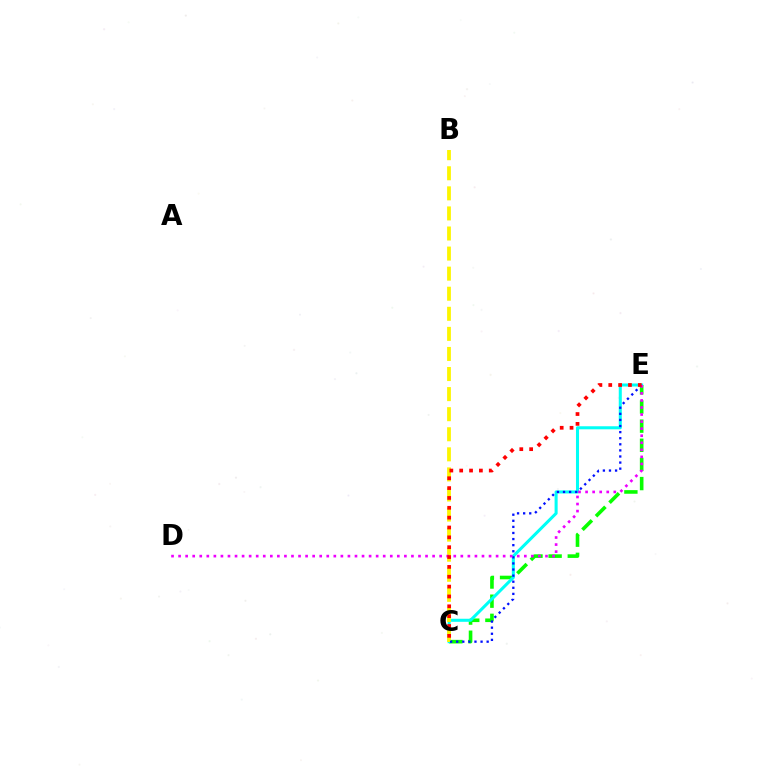{('C', 'E'): [{'color': '#08ff00', 'line_style': 'dashed', 'thickness': 2.6}, {'color': '#00fff6', 'line_style': 'solid', 'thickness': 2.2}, {'color': '#0010ff', 'line_style': 'dotted', 'thickness': 1.66}, {'color': '#ff0000', 'line_style': 'dotted', 'thickness': 2.68}], ('B', 'C'): [{'color': '#fcf500', 'line_style': 'dashed', 'thickness': 2.73}], ('D', 'E'): [{'color': '#ee00ff', 'line_style': 'dotted', 'thickness': 1.92}]}